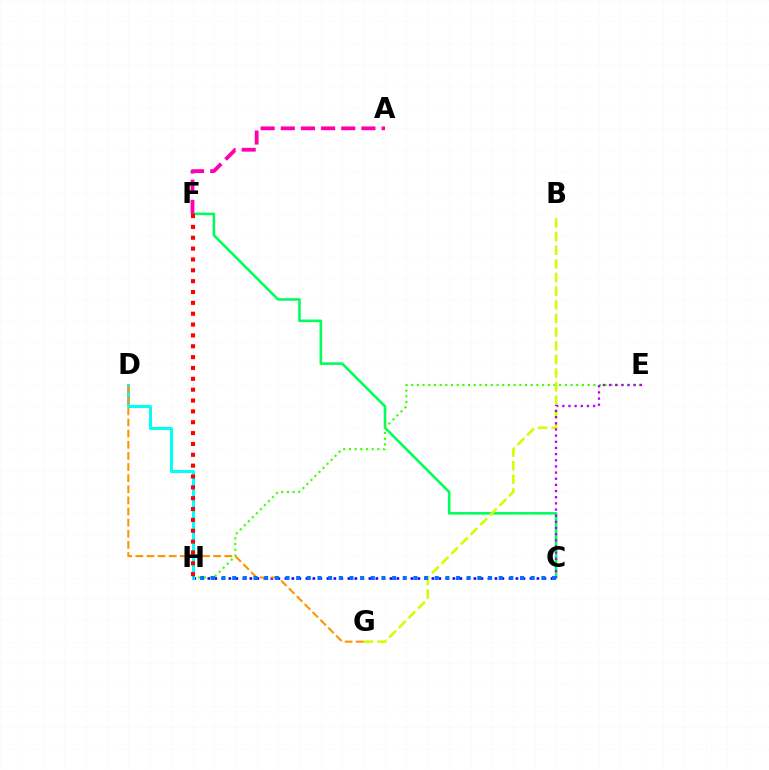{('C', 'F'): [{'color': '#00ff5c', 'line_style': 'solid', 'thickness': 1.86}], ('E', 'H'): [{'color': '#3dff00', 'line_style': 'dotted', 'thickness': 1.55}], ('C', 'H'): [{'color': '#2500ff', 'line_style': 'dotted', 'thickness': 1.9}, {'color': '#0074ff', 'line_style': 'dotted', 'thickness': 2.9}], ('A', 'F'): [{'color': '#ff00ac', 'line_style': 'dashed', 'thickness': 2.74}], ('B', 'G'): [{'color': '#d1ff00', 'line_style': 'dashed', 'thickness': 1.85}], ('D', 'H'): [{'color': '#00fff6', 'line_style': 'solid', 'thickness': 2.16}], ('F', 'H'): [{'color': '#ff0000', 'line_style': 'dotted', 'thickness': 2.95}], ('C', 'E'): [{'color': '#b900ff', 'line_style': 'dotted', 'thickness': 1.67}], ('D', 'G'): [{'color': '#ff9400', 'line_style': 'dashed', 'thickness': 1.51}]}